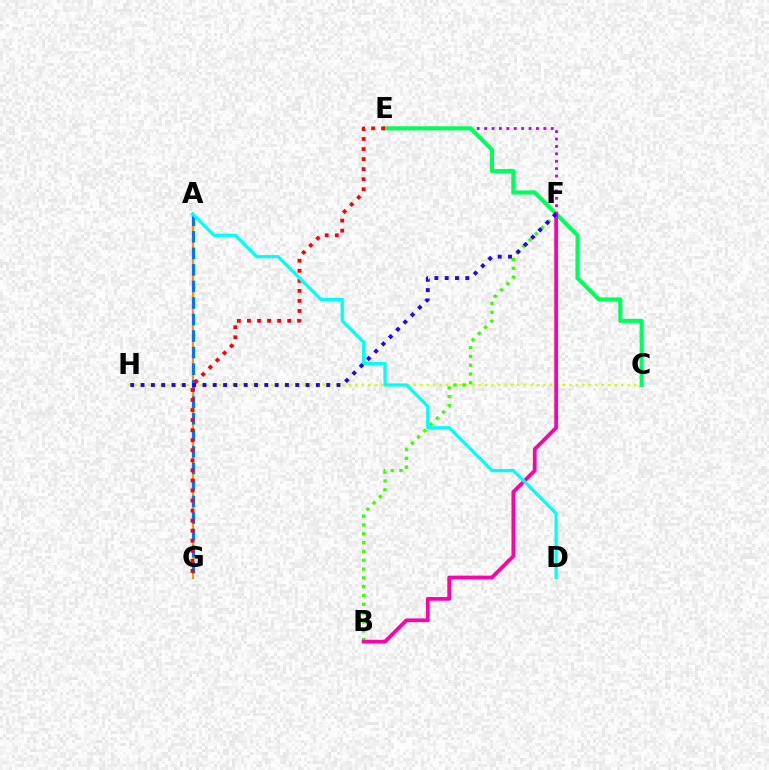{('C', 'H'): [{'color': '#d1ff00', 'line_style': 'dotted', 'thickness': 1.76}], ('A', 'G'): [{'color': '#ff9400', 'line_style': 'solid', 'thickness': 1.6}, {'color': '#0074ff', 'line_style': 'dashed', 'thickness': 2.25}], ('E', 'F'): [{'color': '#b900ff', 'line_style': 'dotted', 'thickness': 2.01}], ('C', 'E'): [{'color': '#00ff5c', 'line_style': 'solid', 'thickness': 2.95}], ('B', 'F'): [{'color': '#3dff00', 'line_style': 'dotted', 'thickness': 2.39}, {'color': '#ff00ac', 'line_style': 'solid', 'thickness': 2.68}], ('E', 'G'): [{'color': '#ff0000', 'line_style': 'dotted', 'thickness': 2.73}], ('A', 'D'): [{'color': '#00fff6', 'line_style': 'solid', 'thickness': 2.32}], ('F', 'H'): [{'color': '#2500ff', 'line_style': 'dotted', 'thickness': 2.8}]}